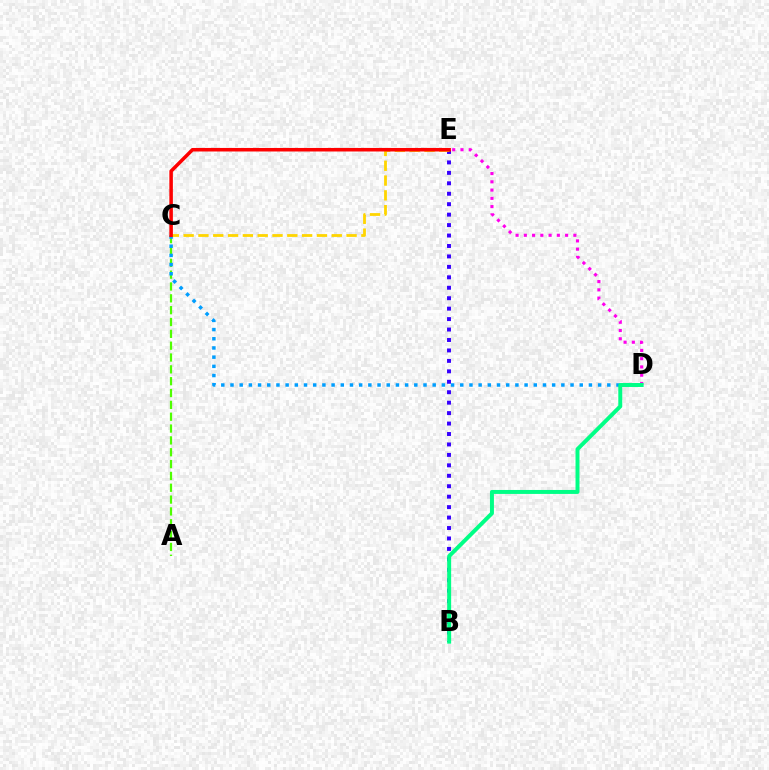{('A', 'C'): [{'color': '#4fff00', 'line_style': 'dashed', 'thickness': 1.61}], ('B', 'E'): [{'color': '#3700ff', 'line_style': 'dotted', 'thickness': 2.84}], ('C', 'D'): [{'color': '#009eff', 'line_style': 'dotted', 'thickness': 2.5}], ('C', 'E'): [{'color': '#ffd500', 'line_style': 'dashed', 'thickness': 2.01}, {'color': '#ff0000', 'line_style': 'solid', 'thickness': 2.54}], ('D', 'E'): [{'color': '#ff00ed', 'line_style': 'dotted', 'thickness': 2.24}], ('B', 'D'): [{'color': '#00ff86', 'line_style': 'solid', 'thickness': 2.85}]}